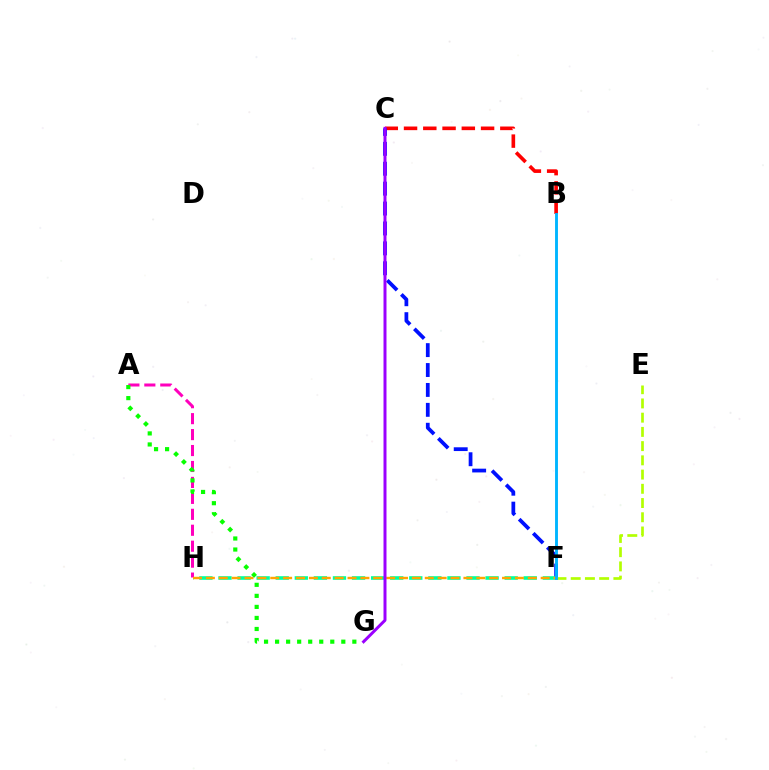{('B', 'C'): [{'color': '#ff0000', 'line_style': 'dashed', 'thickness': 2.62}], ('C', 'F'): [{'color': '#0010ff', 'line_style': 'dashed', 'thickness': 2.7}], ('E', 'F'): [{'color': '#b3ff00', 'line_style': 'dashed', 'thickness': 1.93}], ('F', 'H'): [{'color': '#00ff9d', 'line_style': 'dashed', 'thickness': 2.59}, {'color': '#ffa500', 'line_style': 'dashed', 'thickness': 1.75}], ('A', 'H'): [{'color': '#ff00bd', 'line_style': 'dashed', 'thickness': 2.17}], ('A', 'G'): [{'color': '#08ff00', 'line_style': 'dotted', 'thickness': 3.0}], ('B', 'F'): [{'color': '#00b5ff', 'line_style': 'solid', 'thickness': 2.08}], ('C', 'G'): [{'color': '#9b00ff', 'line_style': 'solid', 'thickness': 2.15}]}